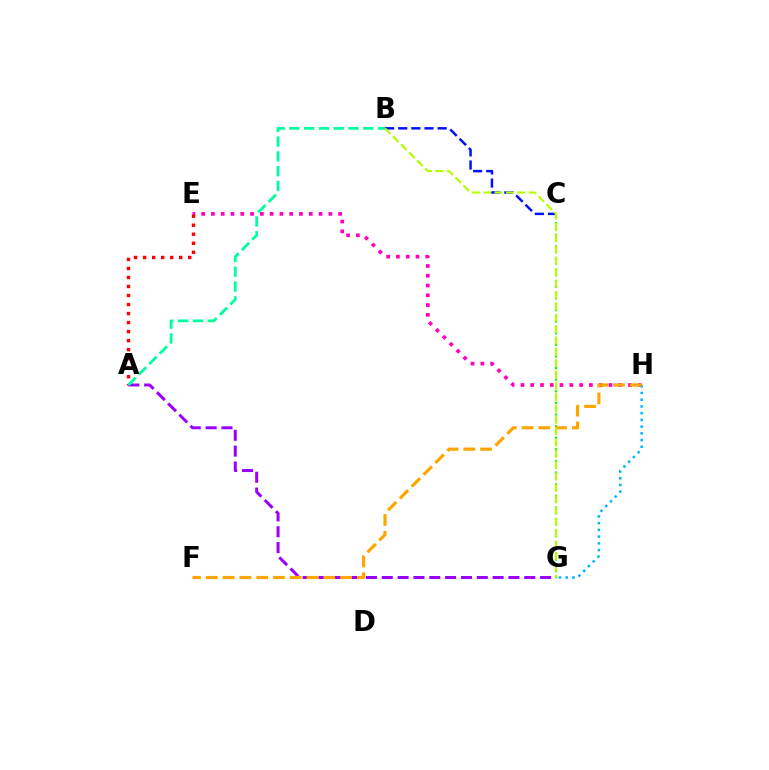{('B', 'C'): [{'color': '#0010ff', 'line_style': 'dashed', 'thickness': 1.79}], ('E', 'H'): [{'color': '#ff00bd', 'line_style': 'dotted', 'thickness': 2.66}], ('C', 'G'): [{'color': '#08ff00', 'line_style': 'dotted', 'thickness': 1.58}], ('A', 'E'): [{'color': '#ff0000', 'line_style': 'dotted', 'thickness': 2.45}], ('G', 'H'): [{'color': '#00b5ff', 'line_style': 'dotted', 'thickness': 1.83}], ('A', 'G'): [{'color': '#9b00ff', 'line_style': 'dashed', 'thickness': 2.15}], ('F', 'H'): [{'color': '#ffa500', 'line_style': 'dashed', 'thickness': 2.28}], ('B', 'G'): [{'color': '#b3ff00', 'line_style': 'dashed', 'thickness': 1.54}], ('A', 'B'): [{'color': '#00ff9d', 'line_style': 'dashed', 'thickness': 2.01}]}